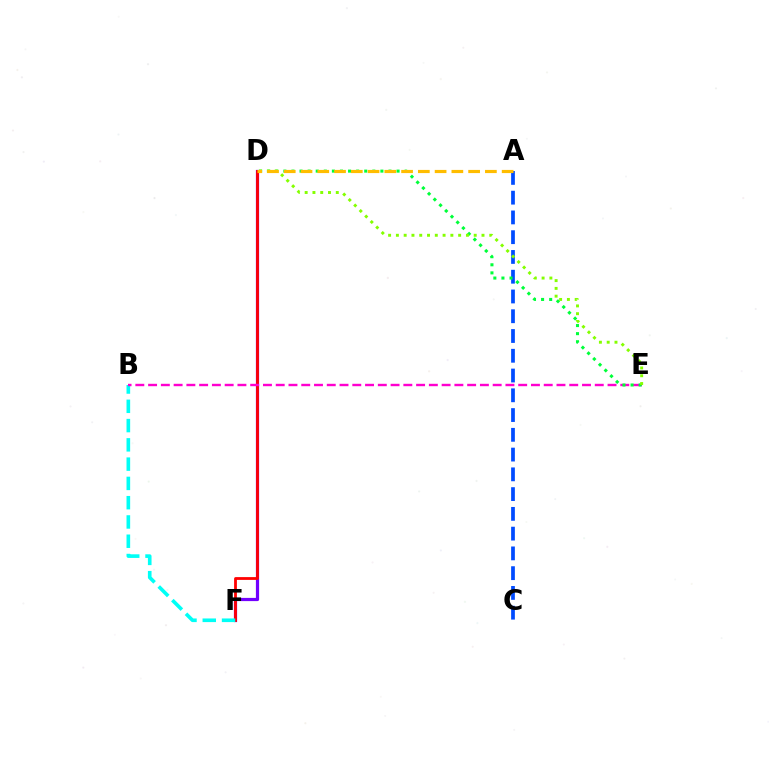{('D', 'F'): [{'color': '#7200ff', 'line_style': 'solid', 'thickness': 2.31}, {'color': '#ff0000', 'line_style': 'solid', 'thickness': 2.01}], ('A', 'C'): [{'color': '#004bff', 'line_style': 'dashed', 'thickness': 2.68}], ('B', 'F'): [{'color': '#00fff6', 'line_style': 'dashed', 'thickness': 2.62}], ('B', 'E'): [{'color': '#ff00cf', 'line_style': 'dashed', 'thickness': 1.73}], ('D', 'E'): [{'color': '#00ff39', 'line_style': 'dotted', 'thickness': 2.2}, {'color': '#84ff00', 'line_style': 'dotted', 'thickness': 2.11}], ('A', 'D'): [{'color': '#ffbd00', 'line_style': 'dashed', 'thickness': 2.28}]}